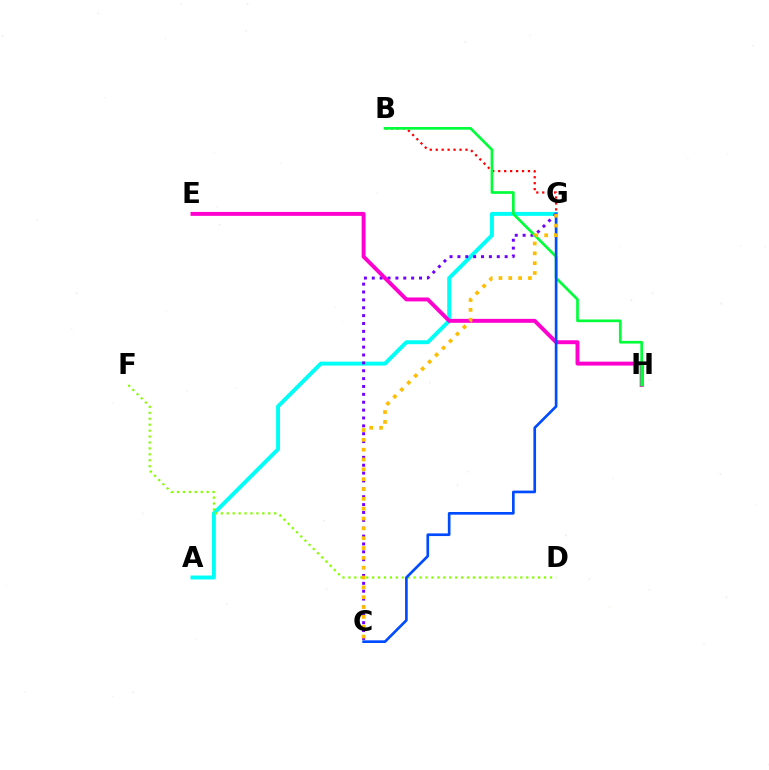{('A', 'G'): [{'color': '#00fff6', 'line_style': 'solid', 'thickness': 2.83}], ('C', 'G'): [{'color': '#7200ff', 'line_style': 'dotted', 'thickness': 2.14}, {'color': '#004bff', 'line_style': 'solid', 'thickness': 1.92}, {'color': '#ffbd00', 'line_style': 'dotted', 'thickness': 2.67}], ('B', 'G'): [{'color': '#ff0000', 'line_style': 'dotted', 'thickness': 1.62}], ('D', 'F'): [{'color': '#84ff00', 'line_style': 'dotted', 'thickness': 1.61}], ('E', 'H'): [{'color': '#ff00cf', 'line_style': 'solid', 'thickness': 2.83}], ('B', 'H'): [{'color': '#00ff39', 'line_style': 'solid', 'thickness': 1.94}]}